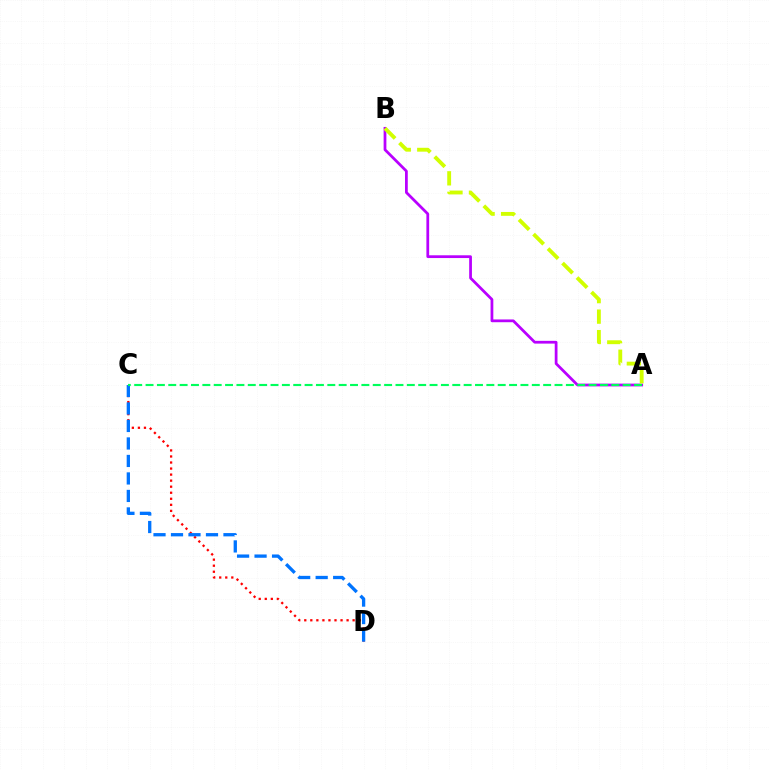{('C', 'D'): [{'color': '#ff0000', 'line_style': 'dotted', 'thickness': 1.64}, {'color': '#0074ff', 'line_style': 'dashed', 'thickness': 2.38}], ('A', 'B'): [{'color': '#b900ff', 'line_style': 'solid', 'thickness': 1.99}, {'color': '#d1ff00', 'line_style': 'dashed', 'thickness': 2.78}], ('A', 'C'): [{'color': '#00ff5c', 'line_style': 'dashed', 'thickness': 1.54}]}